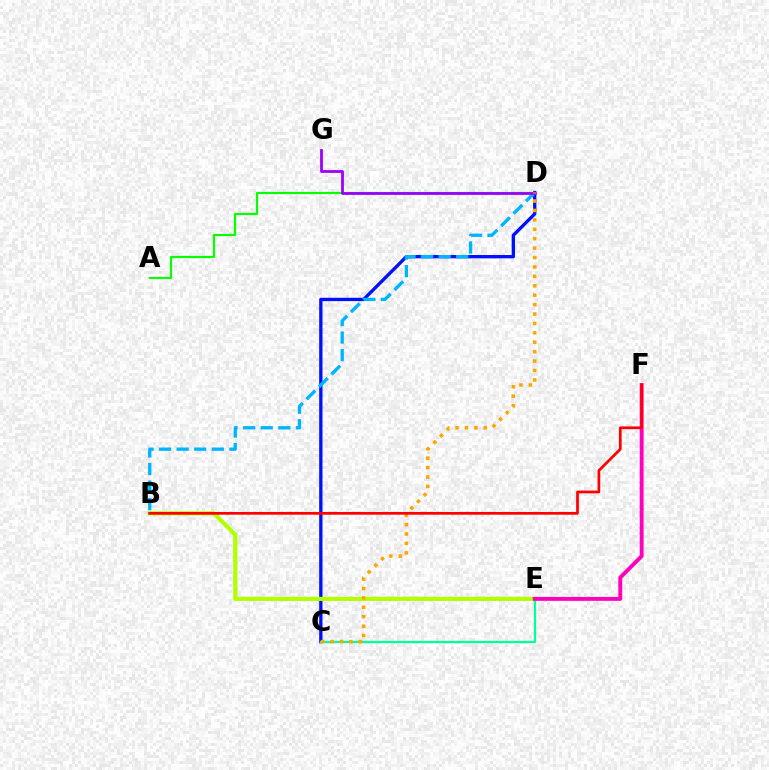{('C', 'D'): [{'color': '#0010ff', 'line_style': 'solid', 'thickness': 2.38}, {'color': '#ffa500', 'line_style': 'dotted', 'thickness': 2.56}], ('A', 'D'): [{'color': '#08ff00', 'line_style': 'solid', 'thickness': 1.56}], ('B', 'D'): [{'color': '#00b5ff', 'line_style': 'dashed', 'thickness': 2.39}], ('C', 'E'): [{'color': '#00ff9d', 'line_style': 'solid', 'thickness': 1.62}], ('B', 'E'): [{'color': '#b3ff00', 'line_style': 'solid', 'thickness': 3.0}], ('D', 'G'): [{'color': '#9b00ff', 'line_style': 'solid', 'thickness': 2.0}], ('E', 'F'): [{'color': '#ff00bd', 'line_style': 'solid', 'thickness': 2.8}], ('B', 'F'): [{'color': '#ff0000', 'line_style': 'solid', 'thickness': 1.96}]}